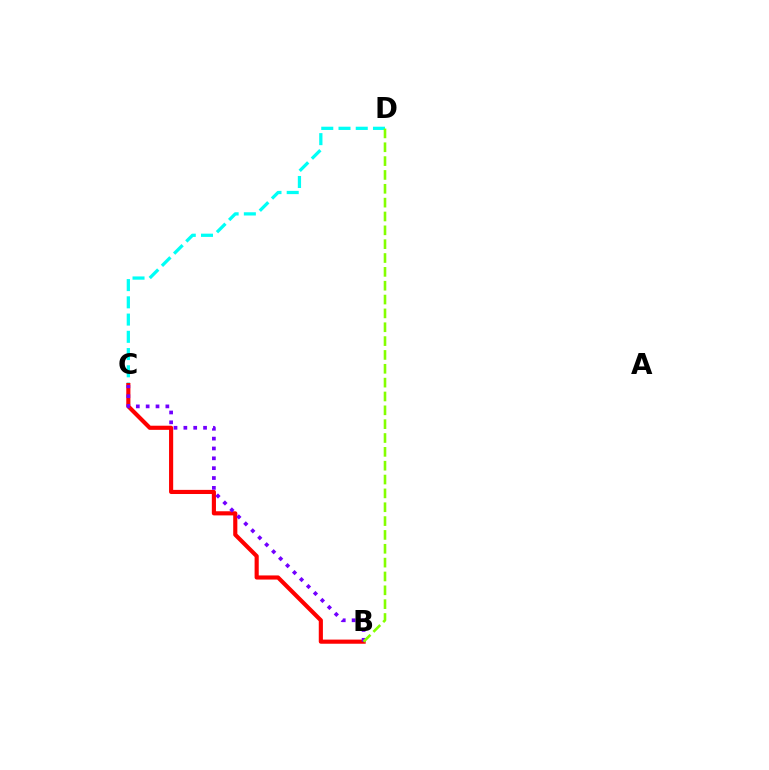{('C', 'D'): [{'color': '#00fff6', 'line_style': 'dashed', 'thickness': 2.34}], ('B', 'C'): [{'color': '#ff0000', 'line_style': 'solid', 'thickness': 2.98}, {'color': '#7200ff', 'line_style': 'dotted', 'thickness': 2.68}], ('B', 'D'): [{'color': '#84ff00', 'line_style': 'dashed', 'thickness': 1.88}]}